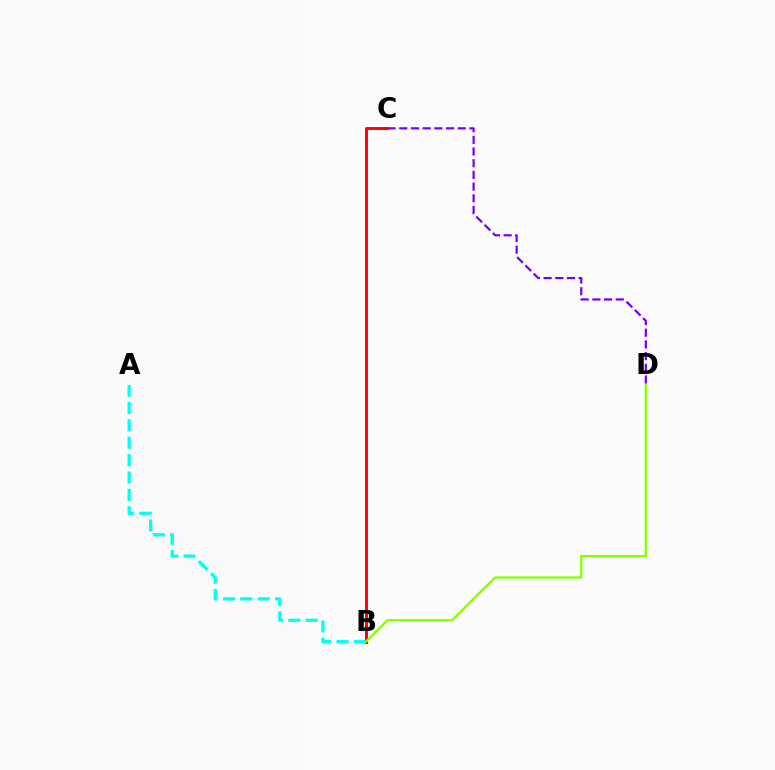{('C', 'D'): [{'color': '#7200ff', 'line_style': 'dashed', 'thickness': 1.59}], ('A', 'B'): [{'color': '#00fff6', 'line_style': 'dashed', 'thickness': 2.36}], ('B', 'C'): [{'color': '#ff0000', 'line_style': 'solid', 'thickness': 2.1}], ('B', 'D'): [{'color': '#84ff00', 'line_style': 'solid', 'thickness': 1.64}]}